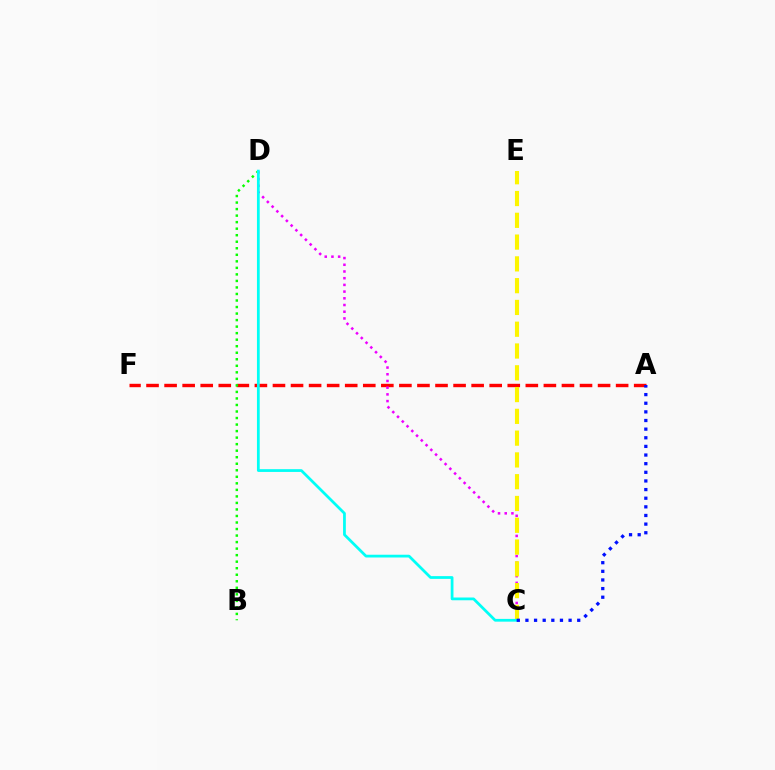{('A', 'F'): [{'color': '#ff0000', 'line_style': 'dashed', 'thickness': 2.45}], ('C', 'D'): [{'color': '#ee00ff', 'line_style': 'dotted', 'thickness': 1.82}, {'color': '#00fff6', 'line_style': 'solid', 'thickness': 1.99}], ('B', 'D'): [{'color': '#08ff00', 'line_style': 'dotted', 'thickness': 1.77}], ('C', 'E'): [{'color': '#fcf500', 'line_style': 'dashed', 'thickness': 2.96}], ('A', 'C'): [{'color': '#0010ff', 'line_style': 'dotted', 'thickness': 2.35}]}